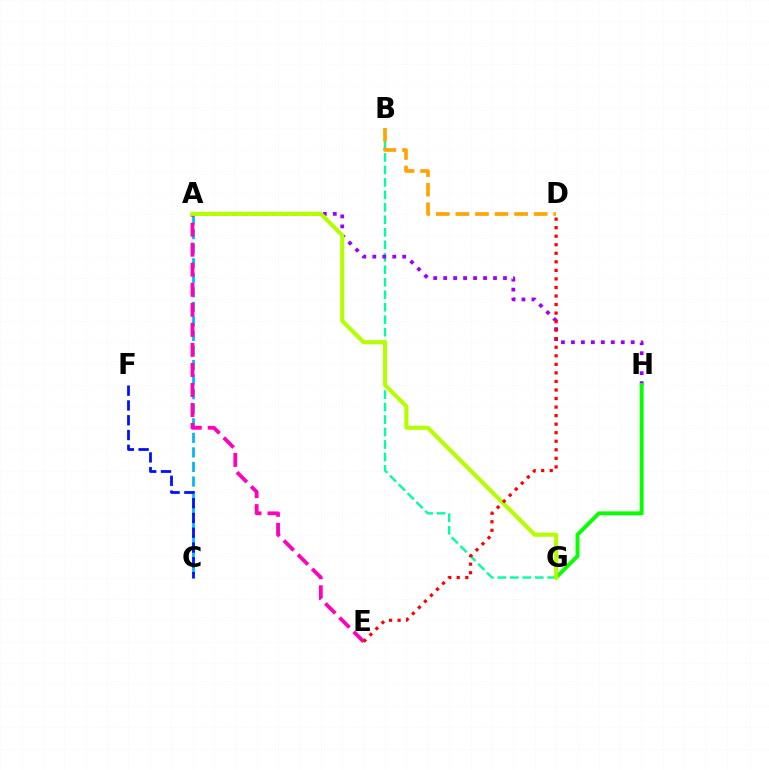{('B', 'G'): [{'color': '#00ff9d', 'line_style': 'dashed', 'thickness': 1.7}], ('A', 'H'): [{'color': '#9b00ff', 'line_style': 'dotted', 'thickness': 2.71}], ('G', 'H'): [{'color': '#08ff00', 'line_style': 'solid', 'thickness': 2.81}], ('A', 'C'): [{'color': '#00b5ff', 'line_style': 'dashed', 'thickness': 1.98}], ('B', 'D'): [{'color': '#ffa500', 'line_style': 'dashed', 'thickness': 2.66}], ('C', 'F'): [{'color': '#0010ff', 'line_style': 'dashed', 'thickness': 2.01}], ('A', 'E'): [{'color': '#ff00bd', 'line_style': 'dashed', 'thickness': 2.72}], ('A', 'G'): [{'color': '#b3ff00', 'line_style': 'solid', 'thickness': 2.96}], ('D', 'E'): [{'color': '#ff0000', 'line_style': 'dotted', 'thickness': 2.32}]}